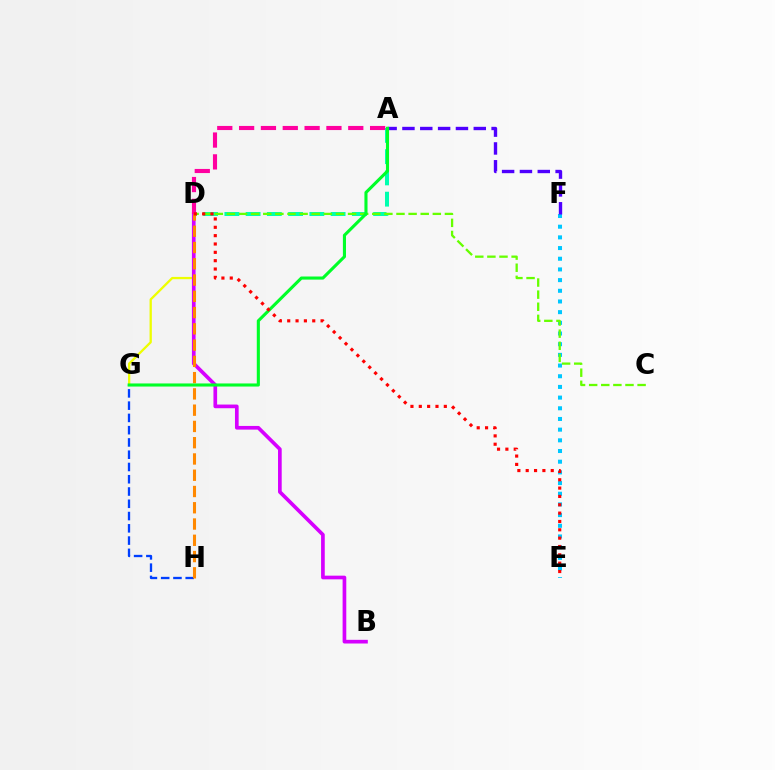{('A', 'D'): [{'color': '#00ffaf', 'line_style': 'dashed', 'thickness': 2.89}, {'color': '#ff00a0', 'line_style': 'dashed', 'thickness': 2.97}], ('D', 'G'): [{'color': '#eeff00', 'line_style': 'solid', 'thickness': 1.65}], ('G', 'H'): [{'color': '#003fff', 'line_style': 'dashed', 'thickness': 1.67}], ('E', 'F'): [{'color': '#00c7ff', 'line_style': 'dotted', 'thickness': 2.9}], ('B', 'D'): [{'color': '#d600ff', 'line_style': 'solid', 'thickness': 2.65}], ('A', 'F'): [{'color': '#4f00ff', 'line_style': 'dashed', 'thickness': 2.42}], ('C', 'D'): [{'color': '#66ff00', 'line_style': 'dashed', 'thickness': 1.65}], ('D', 'H'): [{'color': '#ff8800', 'line_style': 'dashed', 'thickness': 2.21}], ('A', 'G'): [{'color': '#00ff27', 'line_style': 'solid', 'thickness': 2.23}], ('D', 'E'): [{'color': '#ff0000', 'line_style': 'dotted', 'thickness': 2.27}]}